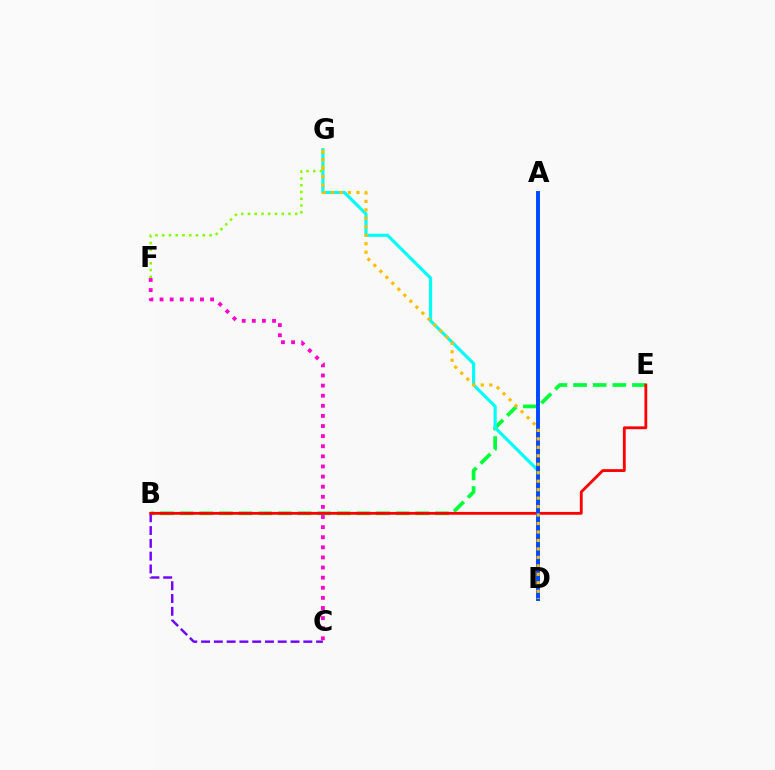{('B', 'E'): [{'color': '#00ff39', 'line_style': 'dashed', 'thickness': 2.67}, {'color': '#ff0000', 'line_style': 'solid', 'thickness': 2.03}], ('B', 'C'): [{'color': '#7200ff', 'line_style': 'dashed', 'thickness': 1.74}], ('C', 'F'): [{'color': '#ff00cf', 'line_style': 'dotted', 'thickness': 2.75}], ('D', 'G'): [{'color': '#00fff6', 'line_style': 'solid', 'thickness': 2.28}, {'color': '#ffbd00', 'line_style': 'dotted', 'thickness': 2.3}], ('F', 'G'): [{'color': '#84ff00', 'line_style': 'dotted', 'thickness': 1.84}], ('A', 'D'): [{'color': '#004bff', 'line_style': 'solid', 'thickness': 2.84}]}